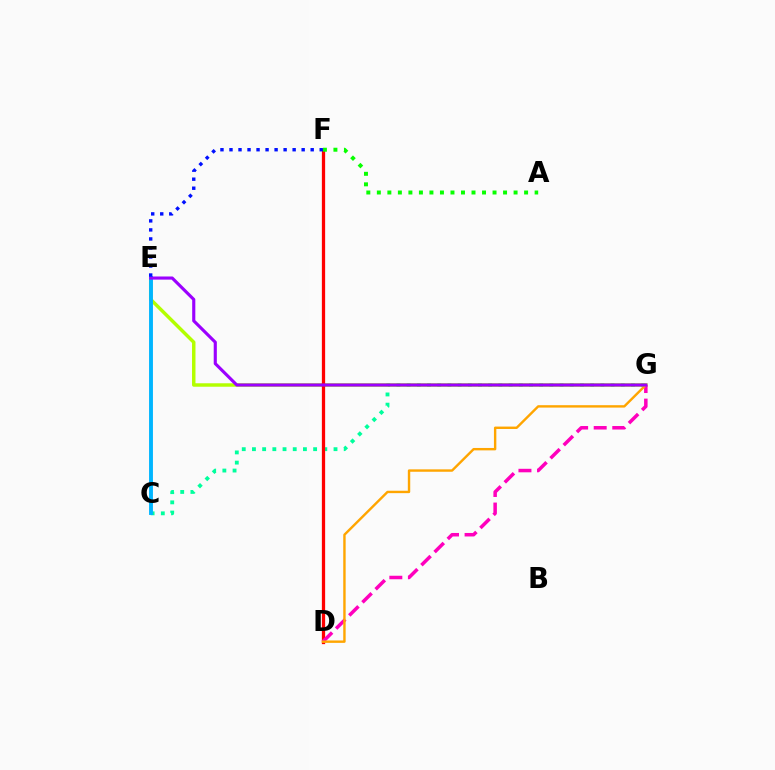{('C', 'G'): [{'color': '#00ff9d', 'line_style': 'dotted', 'thickness': 2.77}], ('E', 'G'): [{'color': '#b3ff00', 'line_style': 'solid', 'thickness': 2.49}, {'color': '#9b00ff', 'line_style': 'solid', 'thickness': 2.25}], ('D', 'F'): [{'color': '#ff0000', 'line_style': 'solid', 'thickness': 2.35}], ('A', 'F'): [{'color': '#08ff00', 'line_style': 'dotted', 'thickness': 2.86}], ('D', 'G'): [{'color': '#ff00bd', 'line_style': 'dashed', 'thickness': 2.52}, {'color': '#ffa500', 'line_style': 'solid', 'thickness': 1.73}], ('C', 'E'): [{'color': '#00b5ff', 'line_style': 'solid', 'thickness': 2.8}], ('E', 'F'): [{'color': '#0010ff', 'line_style': 'dotted', 'thickness': 2.45}]}